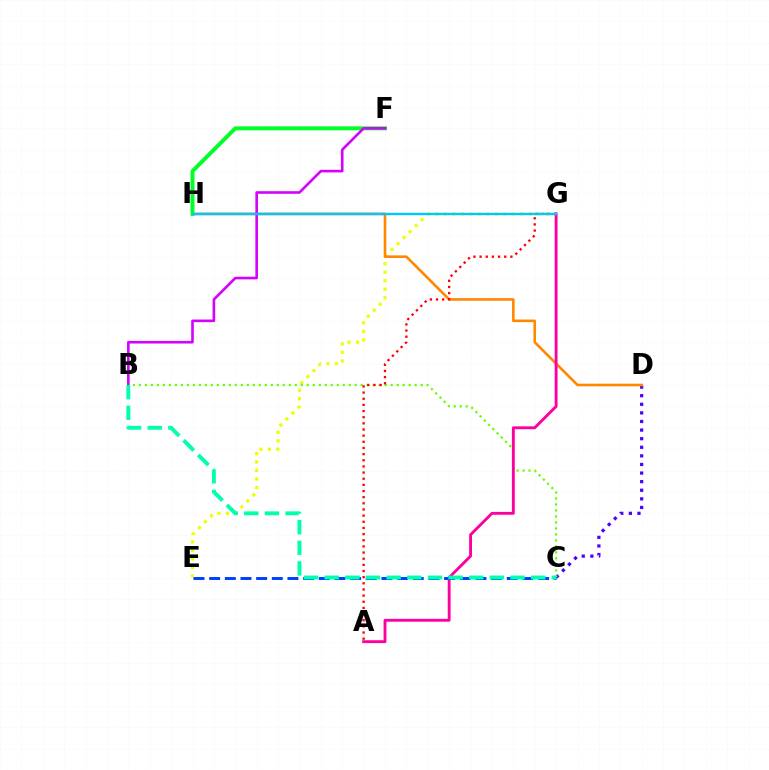{('C', 'D'): [{'color': '#4f00ff', 'line_style': 'dotted', 'thickness': 2.34}], ('E', 'G'): [{'color': '#eeff00', 'line_style': 'dotted', 'thickness': 2.31}], ('B', 'C'): [{'color': '#66ff00', 'line_style': 'dotted', 'thickness': 1.63}, {'color': '#00ffaf', 'line_style': 'dashed', 'thickness': 2.81}], ('D', 'H'): [{'color': '#ff8800', 'line_style': 'solid', 'thickness': 1.88}], ('F', 'H'): [{'color': '#00ff27', 'line_style': 'solid', 'thickness': 2.84}], ('B', 'F'): [{'color': '#d600ff', 'line_style': 'solid', 'thickness': 1.89}], ('A', 'G'): [{'color': '#ff00a0', 'line_style': 'solid', 'thickness': 2.07}, {'color': '#ff0000', 'line_style': 'dotted', 'thickness': 1.67}], ('C', 'E'): [{'color': '#003fff', 'line_style': 'dashed', 'thickness': 2.13}], ('G', 'H'): [{'color': '#00c7ff', 'line_style': 'solid', 'thickness': 1.73}]}